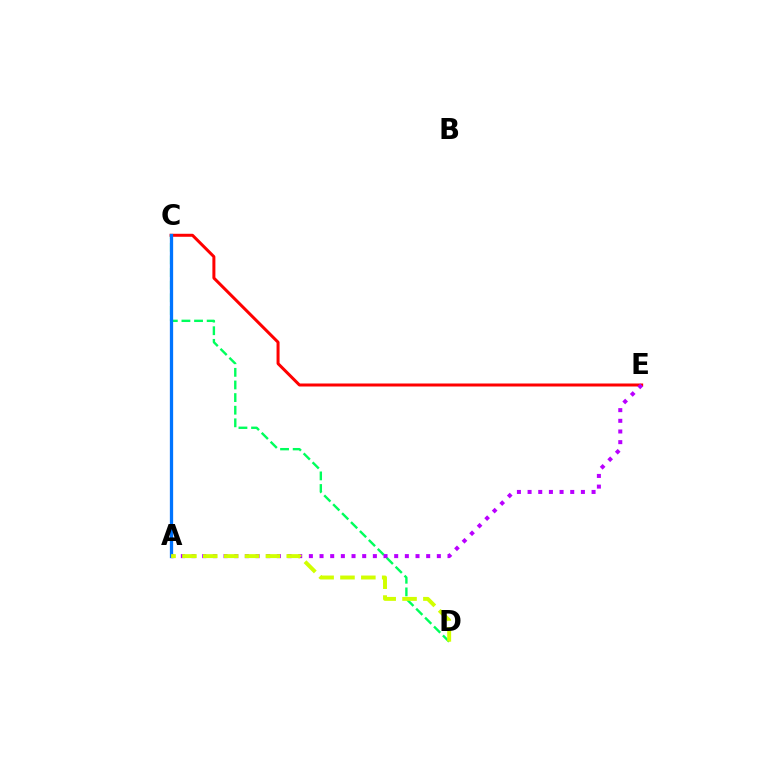{('C', 'D'): [{'color': '#00ff5c', 'line_style': 'dashed', 'thickness': 1.71}], ('C', 'E'): [{'color': '#ff0000', 'line_style': 'solid', 'thickness': 2.16}], ('A', 'E'): [{'color': '#b900ff', 'line_style': 'dotted', 'thickness': 2.9}], ('A', 'C'): [{'color': '#0074ff', 'line_style': 'solid', 'thickness': 2.36}], ('A', 'D'): [{'color': '#d1ff00', 'line_style': 'dashed', 'thickness': 2.83}]}